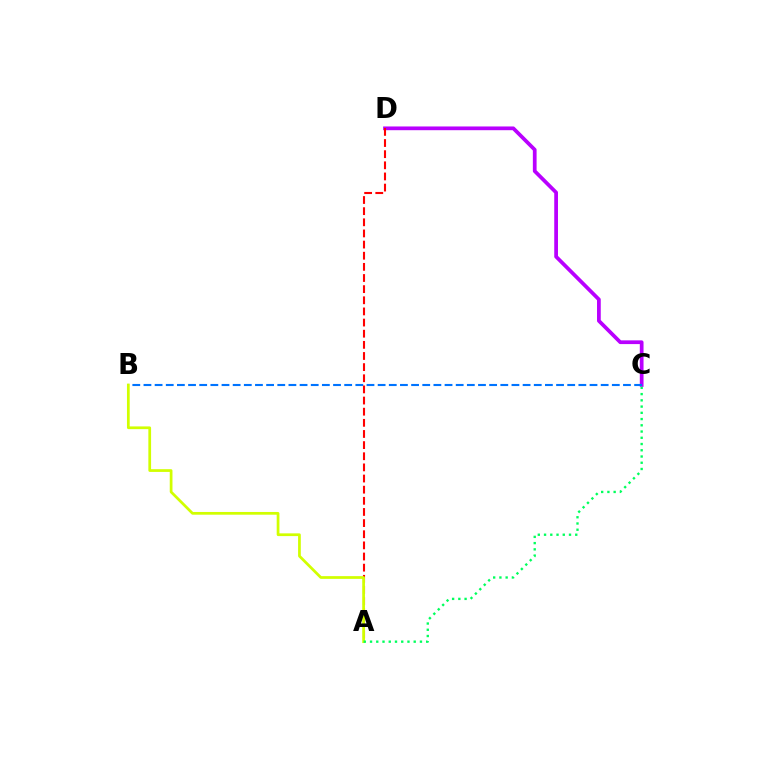{('C', 'D'): [{'color': '#b900ff', 'line_style': 'solid', 'thickness': 2.69}], ('B', 'C'): [{'color': '#0074ff', 'line_style': 'dashed', 'thickness': 1.51}], ('A', 'D'): [{'color': '#ff0000', 'line_style': 'dashed', 'thickness': 1.51}], ('A', 'B'): [{'color': '#d1ff00', 'line_style': 'solid', 'thickness': 1.97}], ('A', 'C'): [{'color': '#00ff5c', 'line_style': 'dotted', 'thickness': 1.7}]}